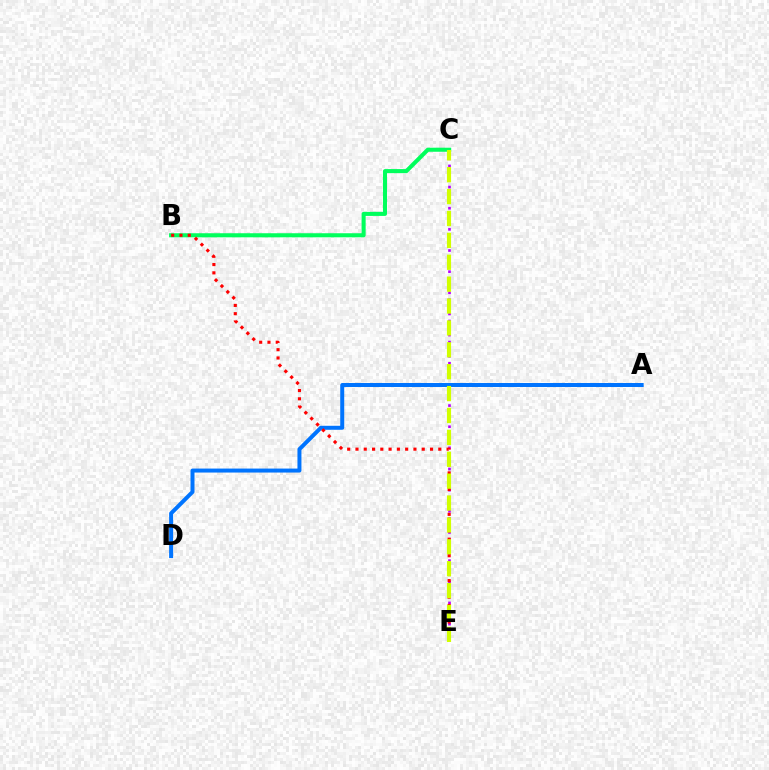{('B', 'C'): [{'color': '#00ff5c', 'line_style': 'solid', 'thickness': 2.93}], ('C', 'E'): [{'color': '#b900ff', 'line_style': 'dotted', 'thickness': 1.92}, {'color': '#d1ff00', 'line_style': 'dashed', 'thickness': 2.97}], ('A', 'D'): [{'color': '#0074ff', 'line_style': 'solid', 'thickness': 2.87}], ('B', 'E'): [{'color': '#ff0000', 'line_style': 'dotted', 'thickness': 2.25}]}